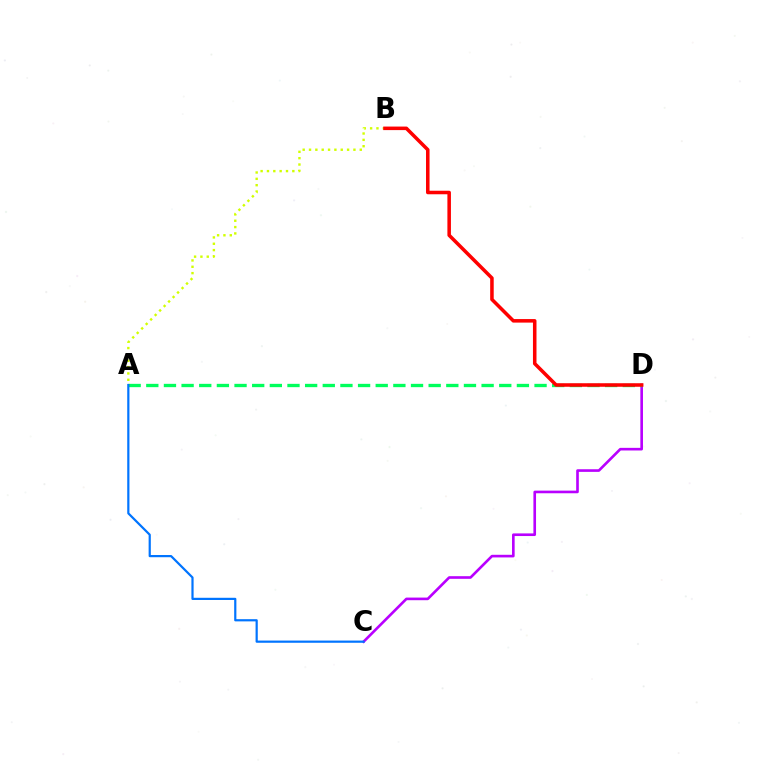{('C', 'D'): [{'color': '#b900ff', 'line_style': 'solid', 'thickness': 1.9}], ('A', 'D'): [{'color': '#00ff5c', 'line_style': 'dashed', 'thickness': 2.4}], ('A', 'B'): [{'color': '#d1ff00', 'line_style': 'dotted', 'thickness': 1.72}], ('A', 'C'): [{'color': '#0074ff', 'line_style': 'solid', 'thickness': 1.59}], ('B', 'D'): [{'color': '#ff0000', 'line_style': 'solid', 'thickness': 2.55}]}